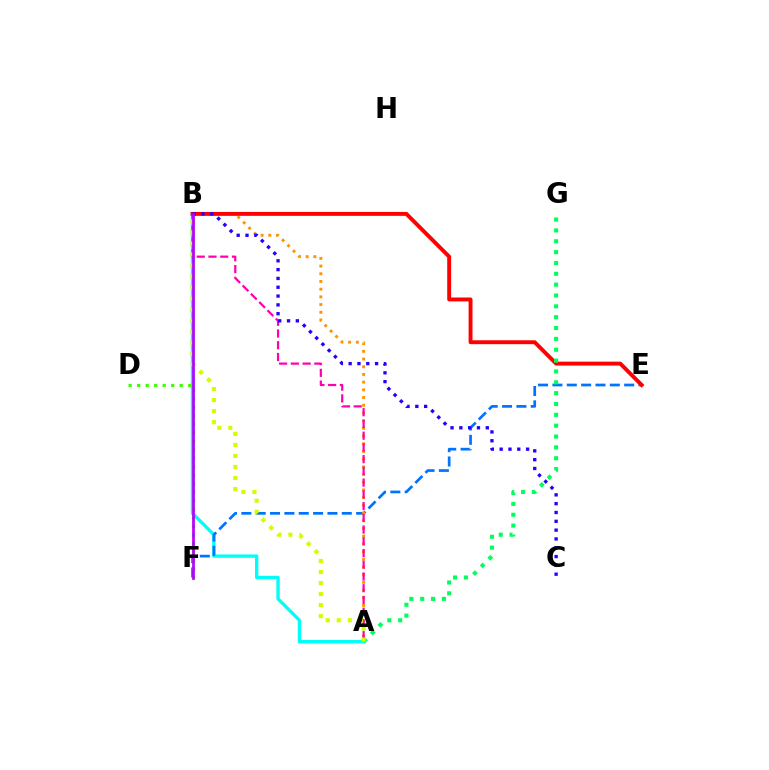{('A', 'B'): [{'color': '#00fff6', 'line_style': 'solid', 'thickness': 2.43}, {'color': '#ff9400', 'line_style': 'dotted', 'thickness': 2.09}, {'color': '#ff00ac', 'line_style': 'dashed', 'thickness': 1.59}, {'color': '#d1ff00', 'line_style': 'dotted', 'thickness': 3.0}], ('E', 'F'): [{'color': '#0074ff', 'line_style': 'dashed', 'thickness': 1.95}], ('B', 'E'): [{'color': '#ff0000', 'line_style': 'solid', 'thickness': 2.81}], ('D', 'F'): [{'color': '#3dff00', 'line_style': 'dotted', 'thickness': 2.31}], ('B', 'C'): [{'color': '#2500ff', 'line_style': 'dotted', 'thickness': 2.39}], ('A', 'G'): [{'color': '#00ff5c', 'line_style': 'dotted', 'thickness': 2.95}], ('B', 'F'): [{'color': '#b900ff', 'line_style': 'solid', 'thickness': 1.96}]}